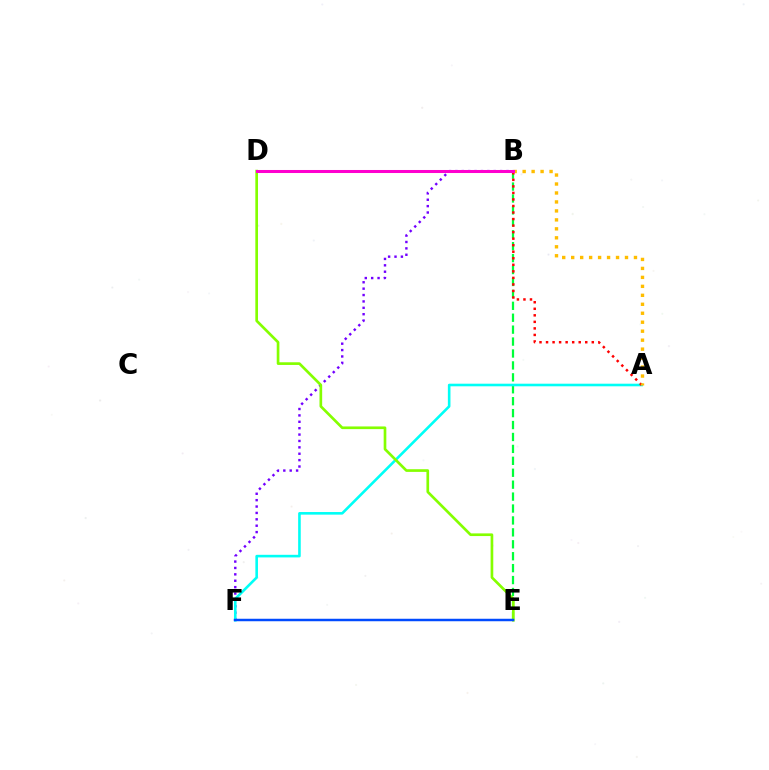{('B', 'F'): [{'color': '#7200ff', 'line_style': 'dotted', 'thickness': 1.74}], ('B', 'E'): [{'color': '#00ff39', 'line_style': 'dashed', 'thickness': 1.62}], ('A', 'F'): [{'color': '#00fff6', 'line_style': 'solid', 'thickness': 1.88}], ('A', 'B'): [{'color': '#ff0000', 'line_style': 'dotted', 'thickness': 1.78}, {'color': '#ffbd00', 'line_style': 'dotted', 'thickness': 2.44}], ('D', 'E'): [{'color': '#84ff00', 'line_style': 'solid', 'thickness': 1.92}], ('B', 'D'): [{'color': '#ff00cf', 'line_style': 'solid', 'thickness': 2.19}], ('E', 'F'): [{'color': '#004bff', 'line_style': 'solid', 'thickness': 1.78}]}